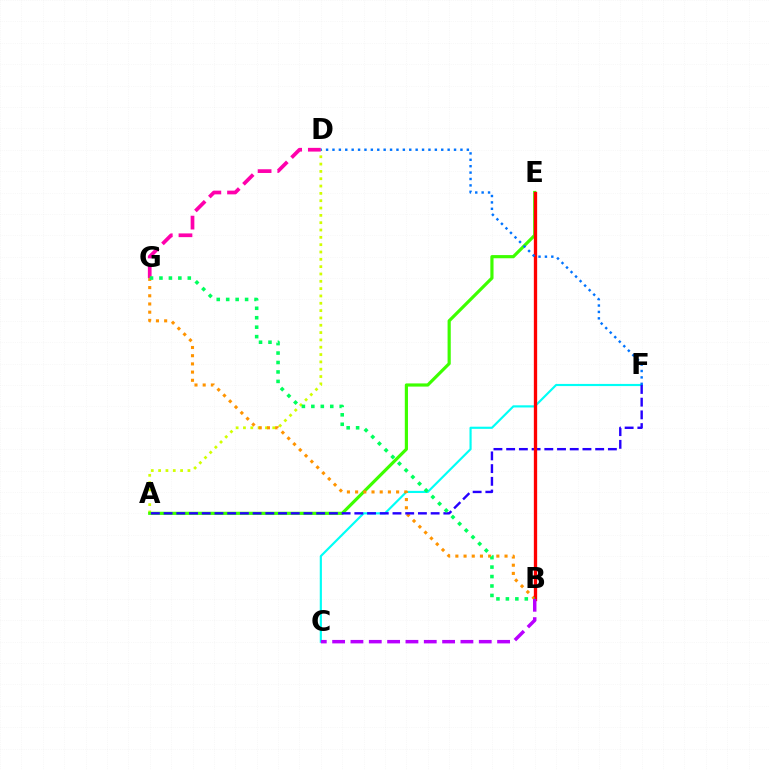{('A', 'D'): [{'color': '#d1ff00', 'line_style': 'dotted', 'thickness': 1.99}], ('C', 'F'): [{'color': '#00fff6', 'line_style': 'solid', 'thickness': 1.56}], ('A', 'E'): [{'color': '#3dff00', 'line_style': 'solid', 'thickness': 2.29}], ('B', 'G'): [{'color': '#ff9400', 'line_style': 'dotted', 'thickness': 2.23}, {'color': '#00ff5c', 'line_style': 'dotted', 'thickness': 2.57}], ('A', 'F'): [{'color': '#2500ff', 'line_style': 'dashed', 'thickness': 1.73}], ('D', 'G'): [{'color': '#ff00ac', 'line_style': 'dashed', 'thickness': 2.68}], ('B', 'E'): [{'color': '#ff0000', 'line_style': 'solid', 'thickness': 2.38}], ('D', 'F'): [{'color': '#0074ff', 'line_style': 'dotted', 'thickness': 1.74}], ('B', 'C'): [{'color': '#b900ff', 'line_style': 'dashed', 'thickness': 2.49}]}